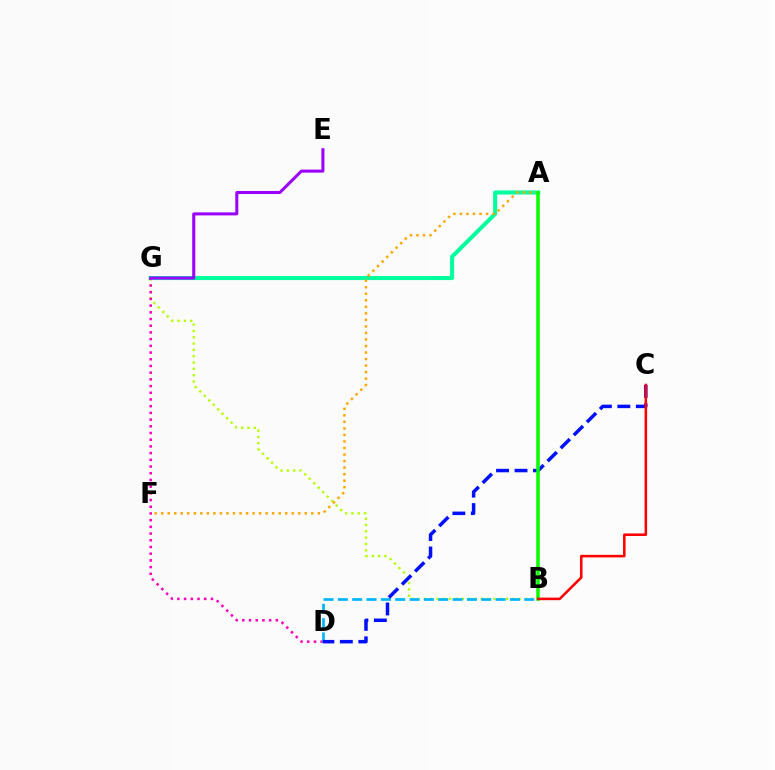{('B', 'G'): [{'color': '#b3ff00', 'line_style': 'dotted', 'thickness': 1.72}], ('A', 'G'): [{'color': '#00ff9d', 'line_style': 'solid', 'thickness': 2.91}], ('D', 'G'): [{'color': '#ff00bd', 'line_style': 'dotted', 'thickness': 1.82}], ('E', 'G'): [{'color': '#9b00ff', 'line_style': 'solid', 'thickness': 2.18}], ('A', 'F'): [{'color': '#ffa500', 'line_style': 'dotted', 'thickness': 1.77}], ('B', 'D'): [{'color': '#00b5ff', 'line_style': 'dashed', 'thickness': 1.95}], ('C', 'D'): [{'color': '#0010ff', 'line_style': 'dashed', 'thickness': 2.51}], ('A', 'B'): [{'color': '#08ff00', 'line_style': 'solid', 'thickness': 2.55}], ('B', 'C'): [{'color': '#ff0000', 'line_style': 'solid', 'thickness': 1.84}]}